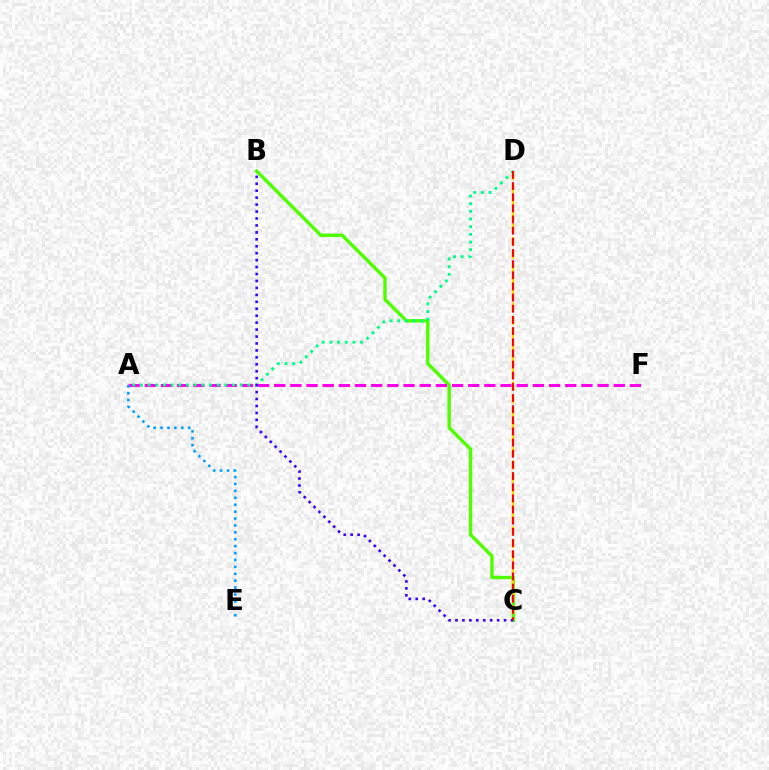{('B', 'C'): [{'color': '#4fff00', 'line_style': 'solid', 'thickness': 2.45}, {'color': '#3700ff', 'line_style': 'dotted', 'thickness': 1.89}], ('A', 'F'): [{'color': '#ff00ed', 'line_style': 'dashed', 'thickness': 2.2}], ('A', 'E'): [{'color': '#009eff', 'line_style': 'dotted', 'thickness': 1.88}], ('A', 'D'): [{'color': '#00ff86', 'line_style': 'dotted', 'thickness': 2.08}], ('C', 'D'): [{'color': '#ffd500', 'line_style': 'dashed', 'thickness': 1.79}, {'color': '#ff0000', 'line_style': 'dashed', 'thickness': 1.52}]}